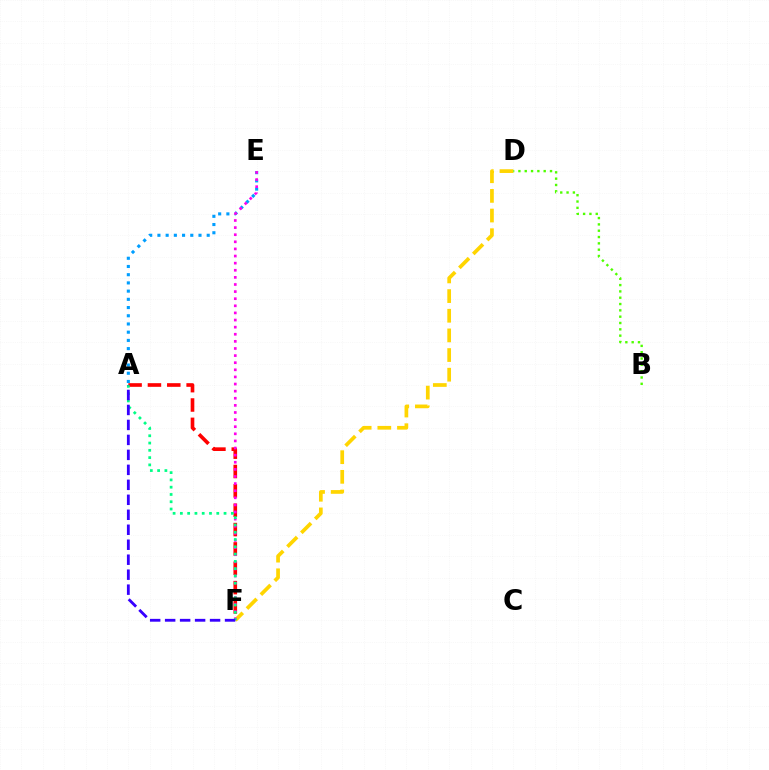{('A', 'F'): [{'color': '#ff0000', 'line_style': 'dashed', 'thickness': 2.63}, {'color': '#00ff86', 'line_style': 'dotted', 'thickness': 1.98}, {'color': '#3700ff', 'line_style': 'dashed', 'thickness': 2.03}], ('A', 'E'): [{'color': '#009eff', 'line_style': 'dotted', 'thickness': 2.23}], ('D', 'F'): [{'color': '#ffd500', 'line_style': 'dashed', 'thickness': 2.67}], ('E', 'F'): [{'color': '#ff00ed', 'line_style': 'dotted', 'thickness': 1.93}], ('B', 'D'): [{'color': '#4fff00', 'line_style': 'dotted', 'thickness': 1.72}]}